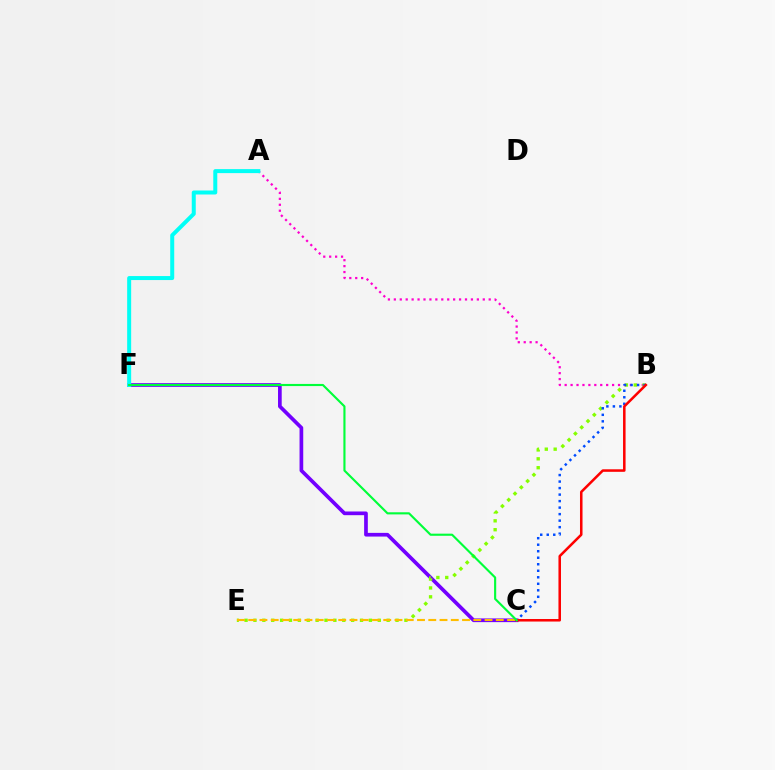{('C', 'F'): [{'color': '#7200ff', 'line_style': 'solid', 'thickness': 2.66}, {'color': '#00ff39', 'line_style': 'solid', 'thickness': 1.53}], ('A', 'B'): [{'color': '#ff00cf', 'line_style': 'dotted', 'thickness': 1.61}], ('B', 'E'): [{'color': '#84ff00', 'line_style': 'dotted', 'thickness': 2.41}], ('C', 'E'): [{'color': '#ffbd00', 'line_style': 'dashed', 'thickness': 1.53}], ('B', 'C'): [{'color': '#004bff', 'line_style': 'dotted', 'thickness': 1.77}, {'color': '#ff0000', 'line_style': 'solid', 'thickness': 1.82}], ('A', 'F'): [{'color': '#00fff6', 'line_style': 'solid', 'thickness': 2.88}]}